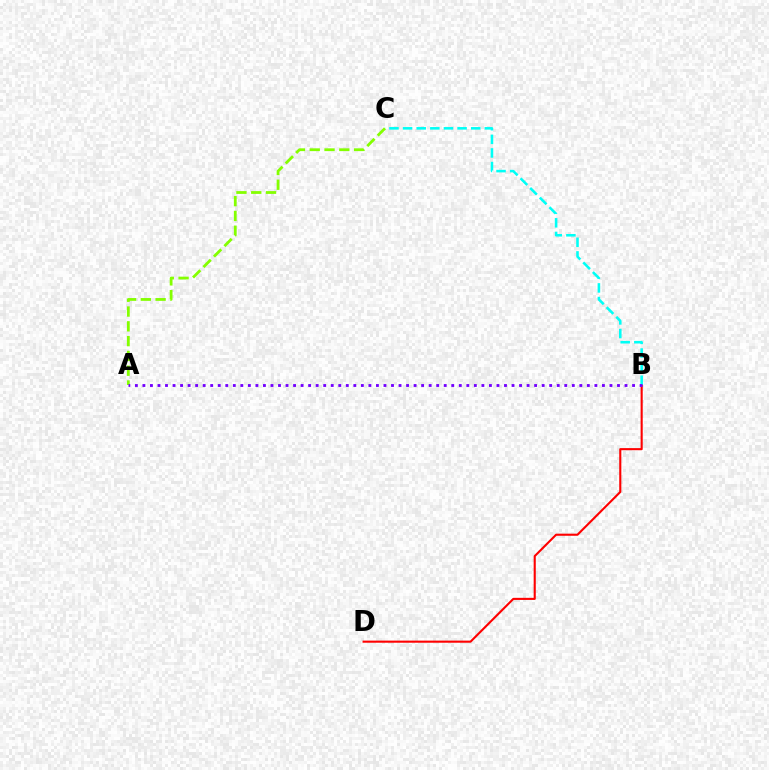{('B', 'D'): [{'color': '#ff0000', 'line_style': 'solid', 'thickness': 1.52}], ('B', 'C'): [{'color': '#00fff6', 'line_style': 'dashed', 'thickness': 1.85}], ('A', 'C'): [{'color': '#84ff00', 'line_style': 'dashed', 'thickness': 2.01}], ('A', 'B'): [{'color': '#7200ff', 'line_style': 'dotted', 'thickness': 2.05}]}